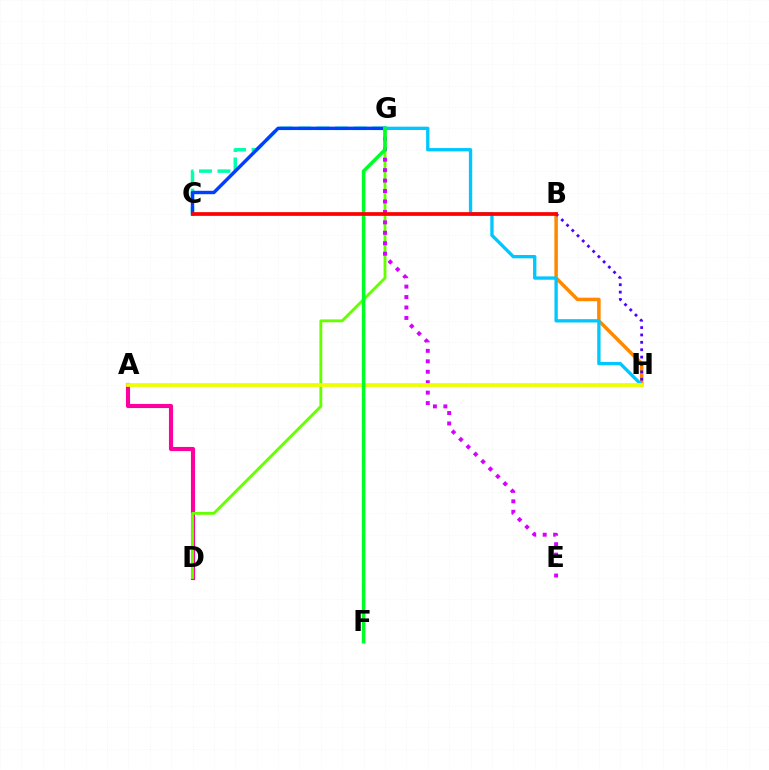{('C', 'G'): [{'color': '#00ffaf', 'line_style': 'dashed', 'thickness': 2.51}, {'color': '#003fff', 'line_style': 'solid', 'thickness': 2.46}], ('B', 'H'): [{'color': '#ff8800', 'line_style': 'solid', 'thickness': 2.52}, {'color': '#4f00ff', 'line_style': 'dotted', 'thickness': 2.01}], ('A', 'D'): [{'color': '#ff00a0', 'line_style': 'solid', 'thickness': 2.97}], ('D', 'G'): [{'color': '#66ff00', 'line_style': 'solid', 'thickness': 2.06}], ('E', 'G'): [{'color': '#d600ff', 'line_style': 'dotted', 'thickness': 2.84}], ('G', 'H'): [{'color': '#00c7ff', 'line_style': 'solid', 'thickness': 2.4}], ('A', 'H'): [{'color': '#eeff00', 'line_style': 'solid', 'thickness': 2.72}], ('F', 'G'): [{'color': '#00ff27', 'line_style': 'solid', 'thickness': 2.56}], ('B', 'C'): [{'color': '#ff0000', 'line_style': 'solid', 'thickness': 2.67}]}